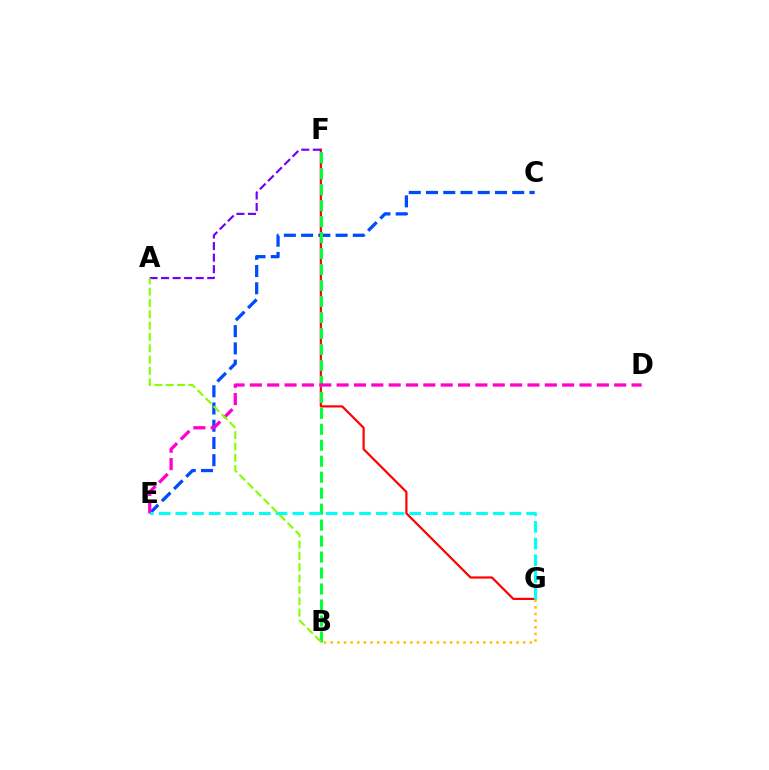{('C', 'E'): [{'color': '#004bff', 'line_style': 'dashed', 'thickness': 2.34}], ('F', 'G'): [{'color': '#ff0000', 'line_style': 'solid', 'thickness': 1.58}], ('A', 'F'): [{'color': '#7200ff', 'line_style': 'dashed', 'thickness': 1.57}], ('B', 'G'): [{'color': '#ffbd00', 'line_style': 'dotted', 'thickness': 1.8}], ('B', 'F'): [{'color': '#00ff39', 'line_style': 'dashed', 'thickness': 2.17}], ('D', 'E'): [{'color': '#ff00cf', 'line_style': 'dashed', 'thickness': 2.36}], ('E', 'G'): [{'color': '#00fff6', 'line_style': 'dashed', 'thickness': 2.27}], ('A', 'B'): [{'color': '#84ff00', 'line_style': 'dashed', 'thickness': 1.54}]}